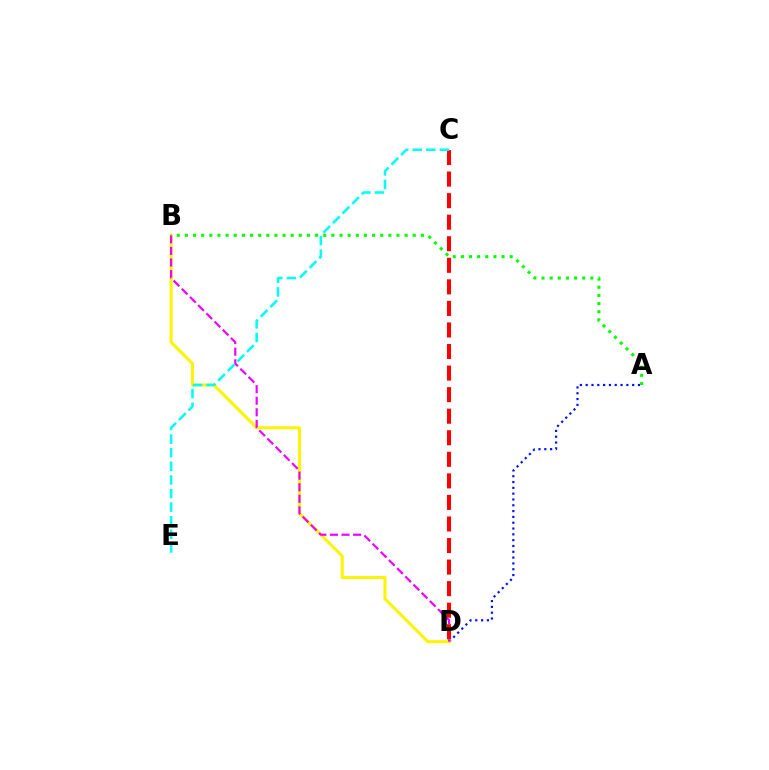{('A', 'D'): [{'color': '#0010ff', 'line_style': 'dotted', 'thickness': 1.58}], ('B', 'D'): [{'color': '#fcf500', 'line_style': 'solid', 'thickness': 2.19}, {'color': '#ee00ff', 'line_style': 'dashed', 'thickness': 1.57}], ('C', 'D'): [{'color': '#ff0000', 'line_style': 'dashed', 'thickness': 2.93}], ('C', 'E'): [{'color': '#00fff6', 'line_style': 'dashed', 'thickness': 1.85}], ('A', 'B'): [{'color': '#08ff00', 'line_style': 'dotted', 'thickness': 2.21}]}